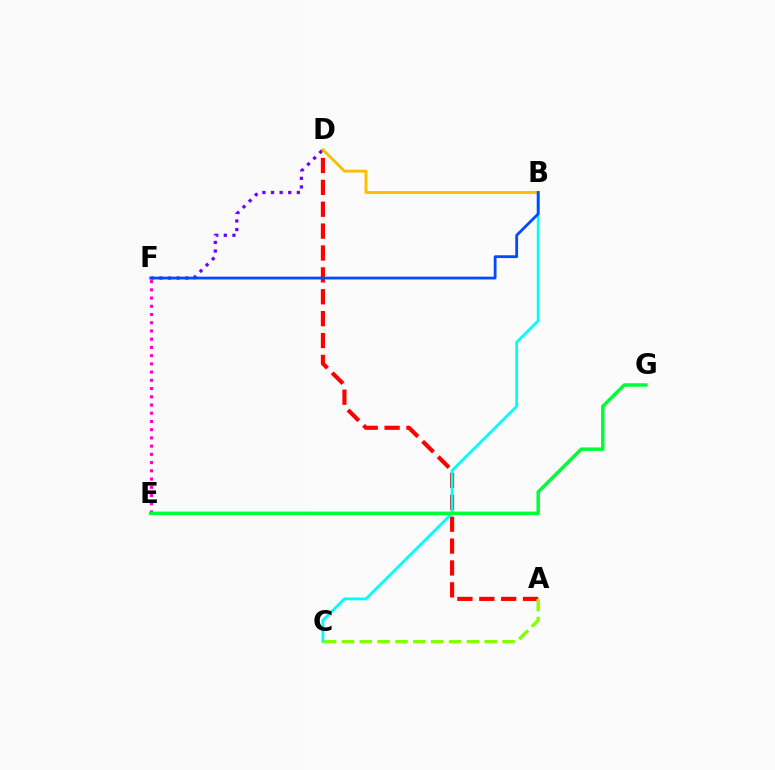{('A', 'D'): [{'color': '#ff0000', 'line_style': 'dashed', 'thickness': 2.97}], ('E', 'F'): [{'color': '#ff00cf', 'line_style': 'dotted', 'thickness': 2.24}], ('B', 'C'): [{'color': '#00fff6', 'line_style': 'solid', 'thickness': 2.02}], ('B', 'D'): [{'color': '#ffbd00', 'line_style': 'solid', 'thickness': 2.06}], ('D', 'F'): [{'color': '#7200ff', 'line_style': 'dotted', 'thickness': 2.34}], ('B', 'F'): [{'color': '#004bff', 'line_style': 'solid', 'thickness': 2.01}], ('A', 'C'): [{'color': '#84ff00', 'line_style': 'dashed', 'thickness': 2.43}], ('E', 'G'): [{'color': '#00ff39', 'line_style': 'solid', 'thickness': 2.52}]}